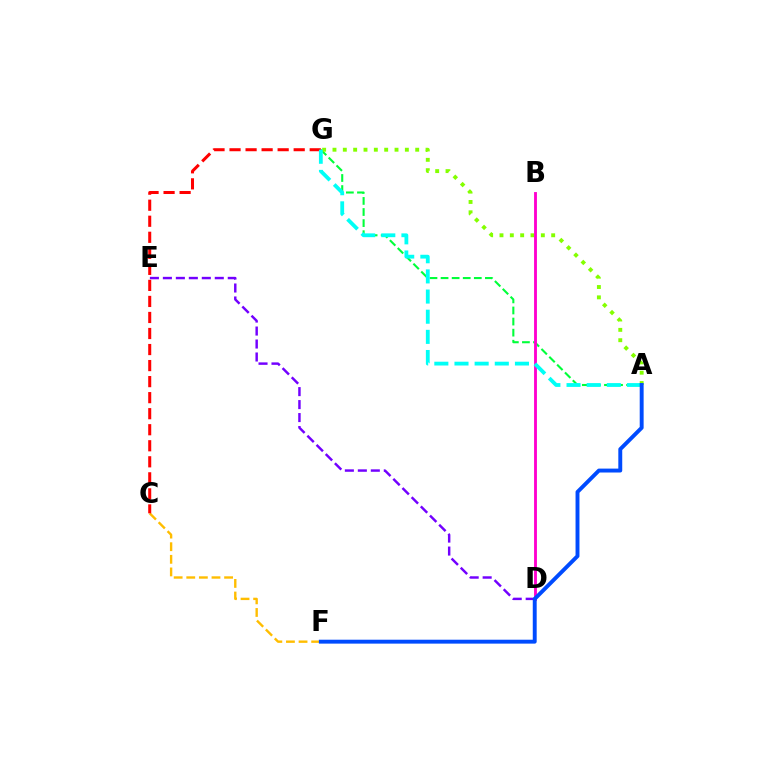{('A', 'G'): [{'color': '#00ff39', 'line_style': 'dashed', 'thickness': 1.51}, {'color': '#84ff00', 'line_style': 'dotted', 'thickness': 2.81}, {'color': '#00fff6', 'line_style': 'dashed', 'thickness': 2.74}], ('D', 'E'): [{'color': '#7200ff', 'line_style': 'dashed', 'thickness': 1.76}], ('C', 'F'): [{'color': '#ffbd00', 'line_style': 'dashed', 'thickness': 1.71}], ('C', 'G'): [{'color': '#ff0000', 'line_style': 'dashed', 'thickness': 2.18}], ('B', 'D'): [{'color': '#ff00cf', 'line_style': 'solid', 'thickness': 2.06}], ('A', 'F'): [{'color': '#004bff', 'line_style': 'solid', 'thickness': 2.82}]}